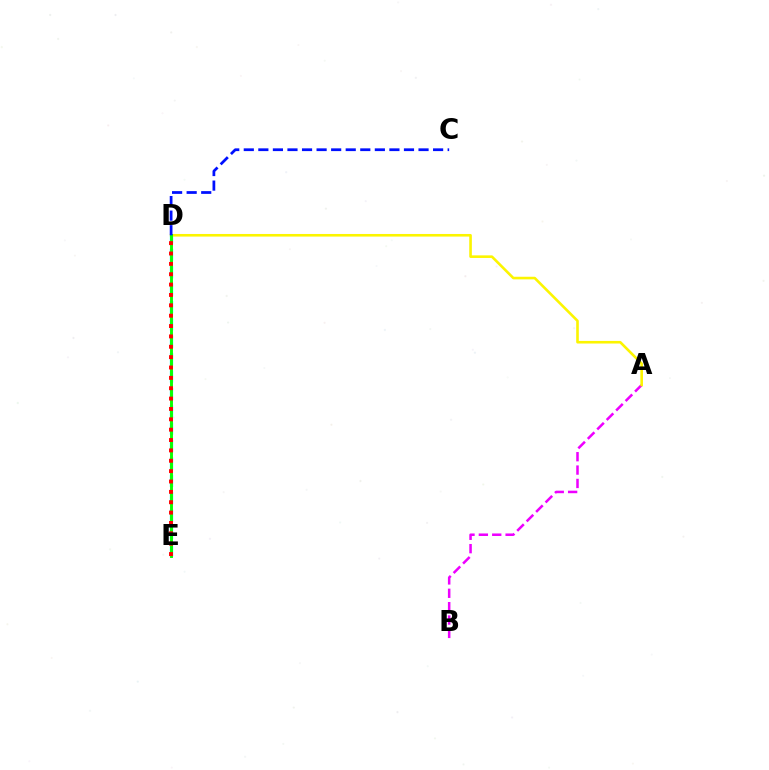{('D', 'E'): [{'color': '#00fff6', 'line_style': 'dashed', 'thickness': 2.36}, {'color': '#08ff00', 'line_style': 'solid', 'thickness': 2.1}, {'color': '#ff0000', 'line_style': 'dotted', 'thickness': 2.82}], ('A', 'B'): [{'color': '#ee00ff', 'line_style': 'dashed', 'thickness': 1.82}], ('A', 'D'): [{'color': '#fcf500', 'line_style': 'solid', 'thickness': 1.88}], ('C', 'D'): [{'color': '#0010ff', 'line_style': 'dashed', 'thickness': 1.98}]}